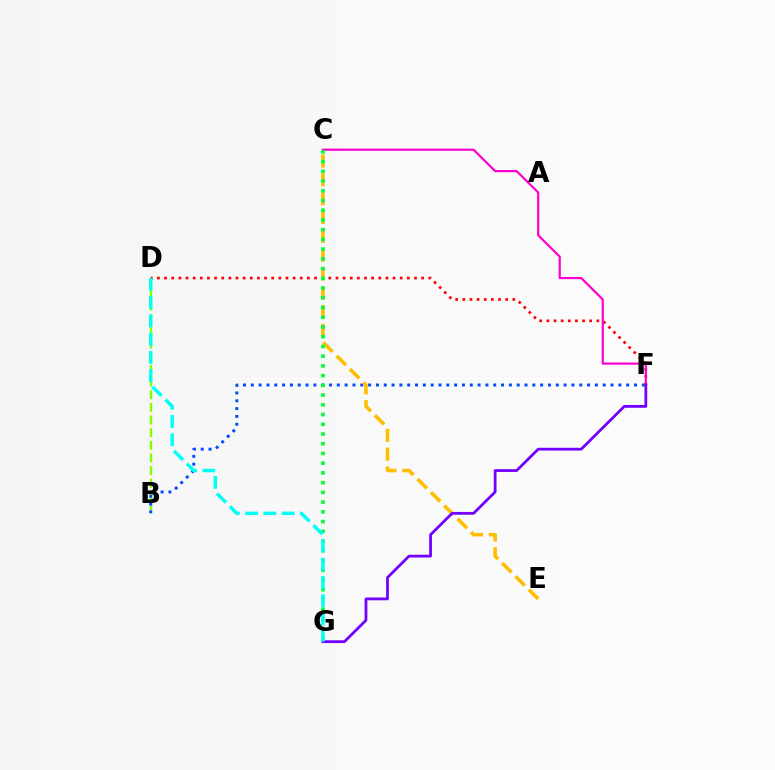{('B', 'D'): [{'color': '#84ff00', 'line_style': 'dashed', 'thickness': 1.72}], ('B', 'F'): [{'color': '#004bff', 'line_style': 'dotted', 'thickness': 2.12}], ('D', 'F'): [{'color': '#ff0000', 'line_style': 'dotted', 'thickness': 1.94}], ('C', 'E'): [{'color': '#ffbd00', 'line_style': 'dashed', 'thickness': 2.56}], ('C', 'F'): [{'color': '#ff00cf', 'line_style': 'solid', 'thickness': 1.59}], ('F', 'G'): [{'color': '#7200ff', 'line_style': 'solid', 'thickness': 2.0}], ('C', 'G'): [{'color': '#00ff39', 'line_style': 'dotted', 'thickness': 2.64}], ('D', 'G'): [{'color': '#00fff6', 'line_style': 'dashed', 'thickness': 2.48}]}